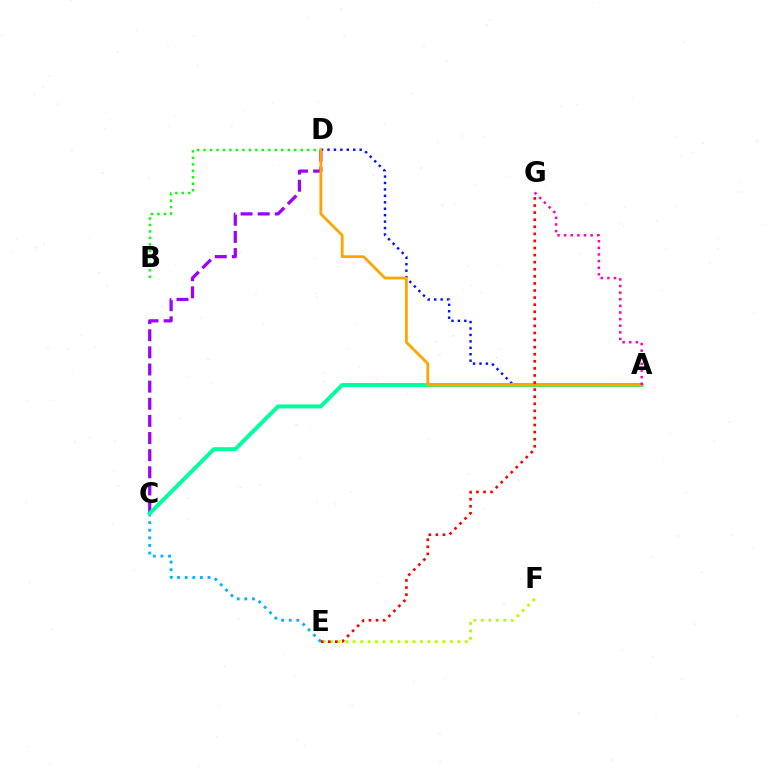{('A', 'D'): [{'color': '#0010ff', 'line_style': 'dotted', 'thickness': 1.75}, {'color': '#ffa500', 'line_style': 'solid', 'thickness': 2.01}], ('C', 'E'): [{'color': '#00b5ff', 'line_style': 'dotted', 'thickness': 2.07}], ('C', 'D'): [{'color': '#9b00ff', 'line_style': 'dashed', 'thickness': 2.33}], ('E', 'F'): [{'color': '#b3ff00', 'line_style': 'dotted', 'thickness': 2.03}], ('A', 'C'): [{'color': '#00ff9d', 'line_style': 'solid', 'thickness': 2.84}], ('B', 'D'): [{'color': '#08ff00', 'line_style': 'dotted', 'thickness': 1.76}], ('E', 'G'): [{'color': '#ff0000', 'line_style': 'dotted', 'thickness': 1.92}], ('A', 'G'): [{'color': '#ff00bd', 'line_style': 'dotted', 'thickness': 1.8}]}